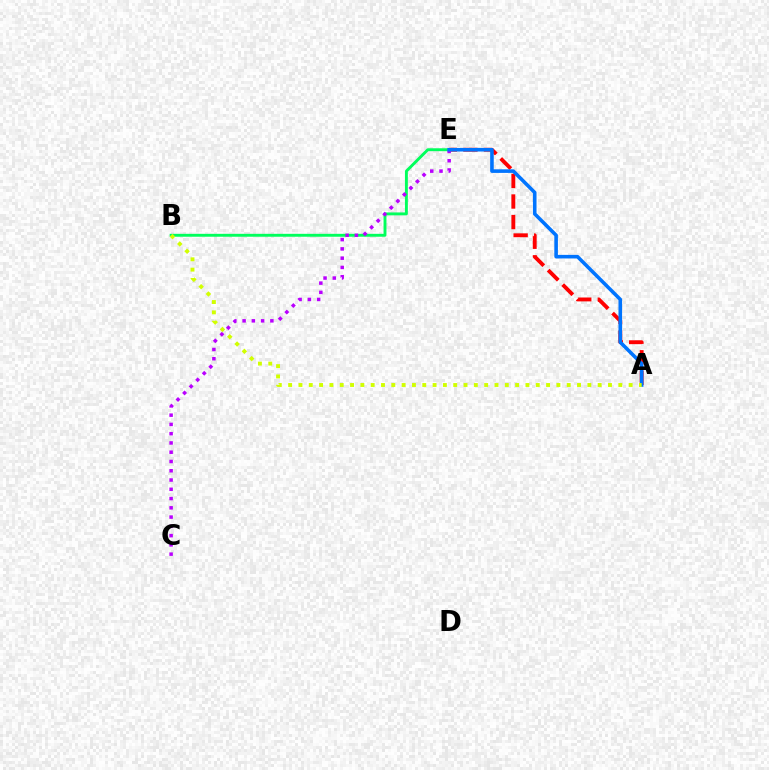{('A', 'E'): [{'color': '#ff0000', 'line_style': 'dashed', 'thickness': 2.79}, {'color': '#0074ff', 'line_style': 'solid', 'thickness': 2.58}], ('B', 'E'): [{'color': '#00ff5c', 'line_style': 'solid', 'thickness': 2.09}], ('C', 'E'): [{'color': '#b900ff', 'line_style': 'dotted', 'thickness': 2.52}], ('A', 'B'): [{'color': '#d1ff00', 'line_style': 'dotted', 'thickness': 2.8}]}